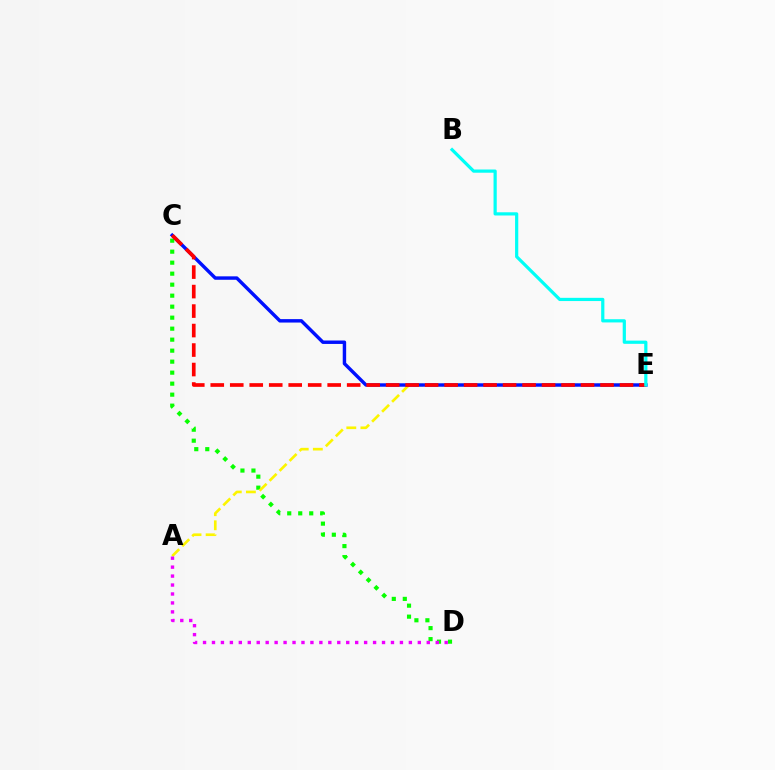{('C', 'D'): [{'color': '#08ff00', 'line_style': 'dotted', 'thickness': 2.99}], ('A', 'E'): [{'color': '#fcf500', 'line_style': 'dashed', 'thickness': 1.92}], ('C', 'E'): [{'color': '#0010ff', 'line_style': 'solid', 'thickness': 2.47}, {'color': '#ff0000', 'line_style': 'dashed', 'thickness': 2.65}], ('A', 'D'): [{'color': '#ee00ff', 'line_style': 'dotted', 'thickness': 2.43}], ('B', 'E'): [{'color': '#00fff6', 'line_style': 'solid', 'thickness': 2.31}]}